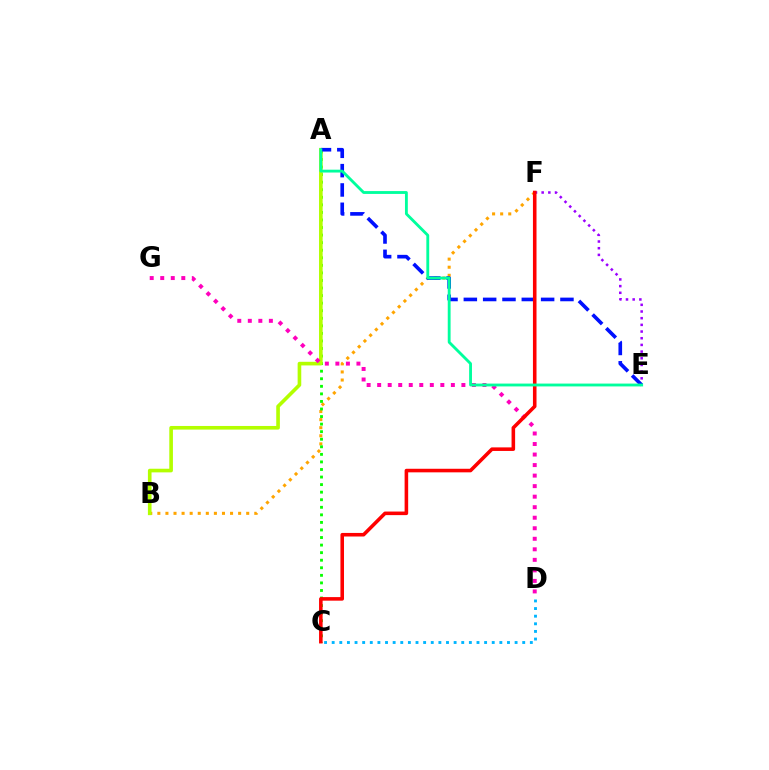{('E', 'F'): [{'color': '#9b00ff', 'line_style': 'dotted', 'thickness': 1.82}], ('B', 'F'): [{'color': '#ffa500', 'line_style': 'dotted', 'thickness': 2.19}], ('A', 'C'): [{'color': '#08ff00', 'line_style': 'dotted', 'thickness': 2.05}], ('A', 'B'): [{'color': '#b3ff00', 'line_style': 'solid', 'thickness': 2.61}], ('A', 'E'): [{'color': '#0010ff', 'line_style': 'dashed', 'thickness': 2.62}, {'color': '#00ff9d', 'line_style': 'solid', 'thickness': 2.05}], ('D', 'G'): [{'color': '#ff00bd', 'line_style': 'dotted', 'thickness': 2.86}], ('C', 'D'): [{'color': '#00b5ff', 'line_style': 'dotted', 'thickness': 2.07}], ('C', 'F'): [{'color': '#ff0000', 'line_style': 'solid', 'thickness': 2.57}]}